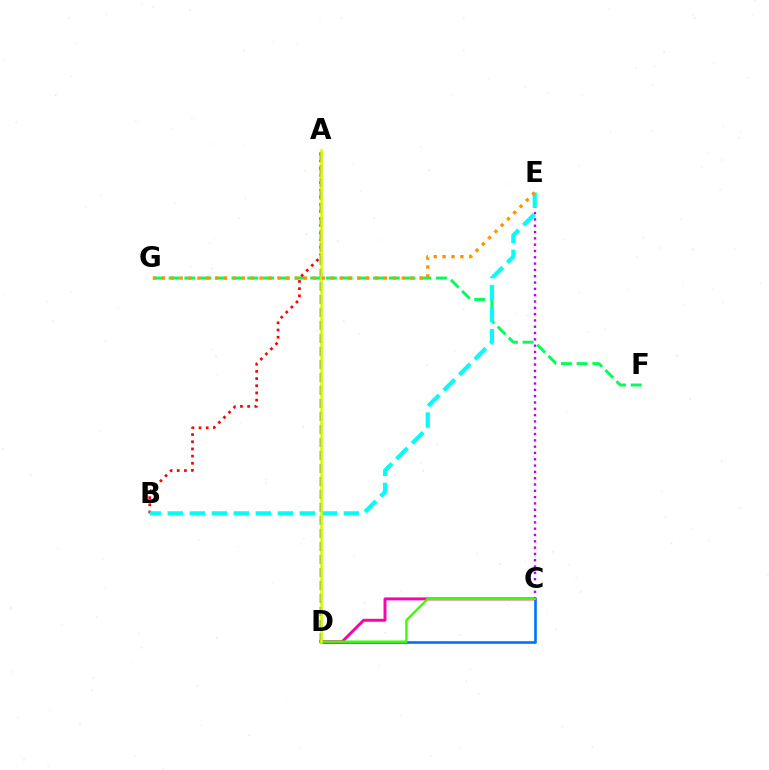{('C', 'E'): [{'color': '#b900ff', 'line_style': 'dotted', 'thickness': 1.71}], ('C', 'D'): [{'color': '#0074ff', 'line_style': 'solid', 'thickness': 1.9}, {'color': '#ff00ac', 'line_style': 'solid', 'thickness': 2.12}, {'color': '#3dff00', 'line_style': 'solid', 'thickness': 1.74}], ('A', 'D'): [{'color': '#2500ff', 'line_style': 'dashed', 'thickness': 1.77}, {'color': '#d1ff00', 'line_style': 'solid', 'thickness': 1.88}], ('F', 'G'): [{'color': '#00ff5c', 'line_style': 'dashed', 'thickness': 2.14}], ('A', 'B'): [{'color': '#ff0000', 'line_style': 'dotted', 'thickness': 1.95}], ('B', 'E'): [{'color': '#00fff6', 'line_style': 'dashed', 'thickness': 2.99}], ('E', 'G'): [{'color': '#ff9400', 'line_style': 'dotted', 'thickness': 2.41}]}